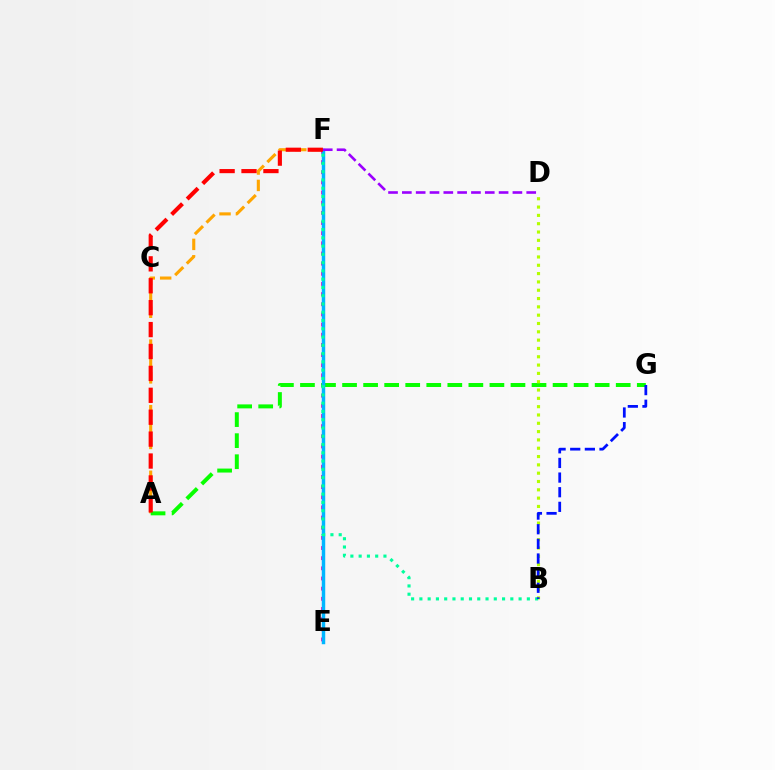{('A', 'F'): [{'color': '#ffa500', 'line_style': 'dashed', 'thickness': 2.23}, {'color': '#ff0000', 'line_style': 'dashed', 'thickness': 2.98}], ('E', 'F'): [{'color': '#ff00bd', 'line_style': 'dotted', 'thickness': 2.76}, {'color': '#00b5ff', 'line_style': 'solid', 'thickness': 2.49}], ('A', 'G'): [{'color': '#08ff00', 'line_style': 'dashed', 'thickness': 2.86}], ('B', 'D'): [{'color': '#b3ff00', 'line_style': 'dotted', 'thickness': 2.26}], ('B', 'F'): [{'color': '#00ff9d', 'line_style': 'dotted', 'thickness': 2.25}], ('B', 'G'): [{'color': '#0010ff', 'line_style': 'dashed', 'thickness': 1.99}], ('D', 'F'): [{'color': '#9b00ff', 'line_style': 'dashed', 'thickness': 1.88}]}